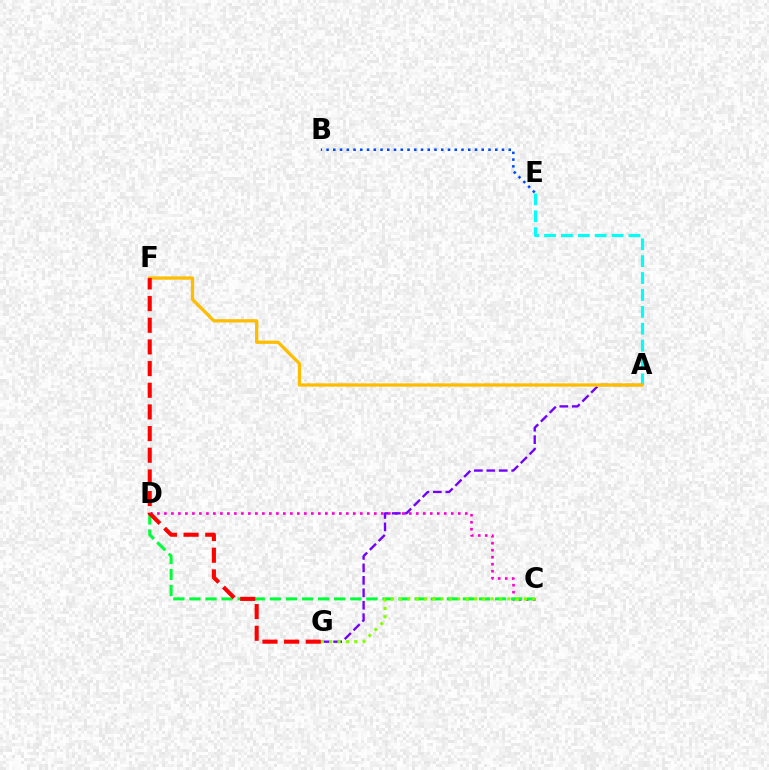{('C', 'D'): [{'color': '#ff00cf', 'line_style': 'dotted', 'thickness': 1.9}, {'color': '#00ff39', 'line_style': 'dashed', 'thickness': 2.19}], ('A', 'G'): [{'color': '#7200ff', 'line_style': 'dashed', 'thickness': 1.69}], ('A', 'E'): [{'color': '#00fff6', 'line_style': 'dashed', 'thickness': 2.29}], ('B', 'E'): [{'color': '#004bff', 'line_style': 'dotted', 'thickness': 1.83}], ('C', 'G'): [{'color': '#84ff00', 'line_style': 'dotted', 'thickness': 2.26}], ('A', 'F'): [{'color': '#ffbd00', 'line_style': 'solid', 'thickness': 2.36}], ('F', 'G'): [{'color': '#ff0000', 'line_style': 'dashed', 'thickness': 2.94}]}